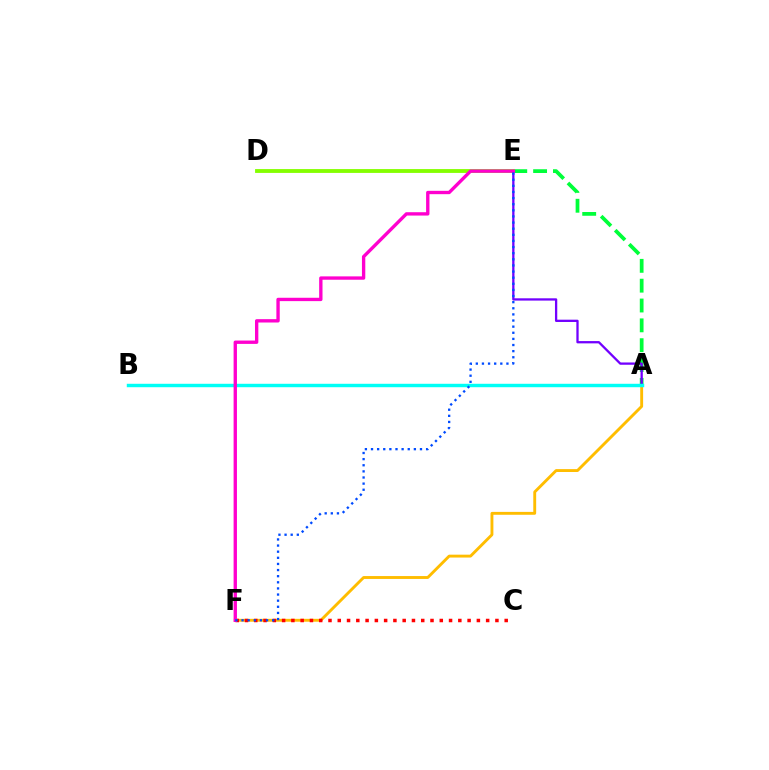{('A', 'F'): [{'color': '#ffbd00', 'line_style': 'solid', 'thickness': 2.07}], ('C', 'F'): [{'color': '#ff0000', 'line_style': 'dotted', 'thickness': 2.52}], ('A', 'E'): [{'color': '#00ff39', 'line_style': 'dashed', 'thickness': 2.69}, {'color': '#7200ff', 'line_style': 'solid', 'thickness': 1.65}], ('D', 'E'): [{'color': '#84ff00', 'line_style': 'solid', 'thickness': 2.76}], ('A', 'B'): [{'color': '#00fff6', 'line_style': 'solid', 'thickness': 2.48}], ('E', 'F'): [{'color': '#ff00cf', 'line_style': 'solid', 'thickness': 2.41}, {'color': '#004bff', 'line_style': 'dotted', 'thickness': 1.66}]}